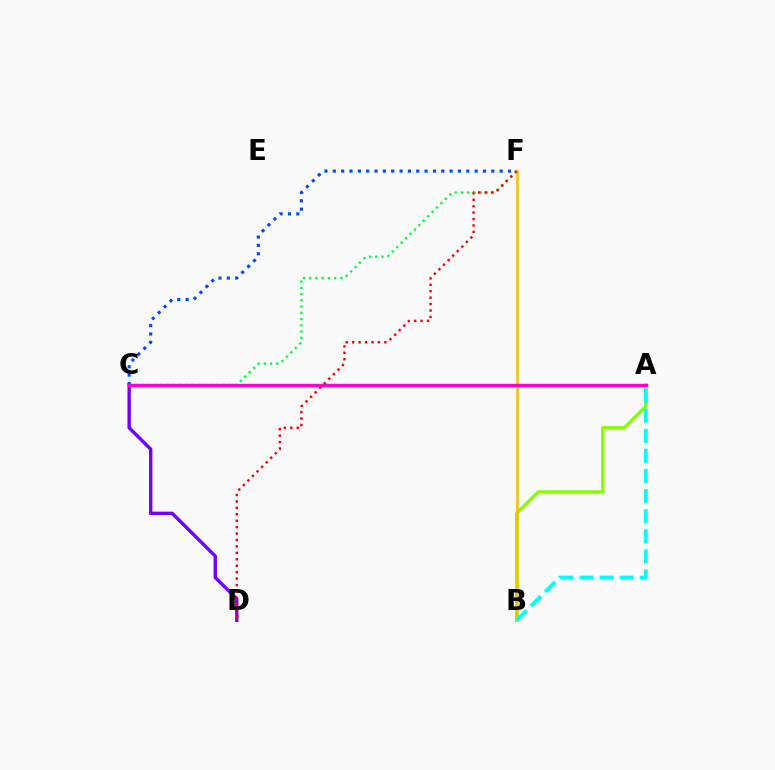{('C', 'D'): [{'color': '#7200ff', 'line_style': 'solid', 'thickness': 2.44}], ('C', 'F'): [{'color': '#004bff', 'line_style': 'dotted', 'thickness': 2.27}, {'color': '#00ff39', 'line_style': 'dotted', 'thickness': 1.69}], ('A', 'B'): [{'color': '#84ff00', 'line_style': 'solid', 'thickness': 2.47}, {'color': '#00fff6', 'line_style': 'dashed', 'thickness': 2.73}], ('B', 'F'): [{'color': '#ffbd00', 'line_style': 'solid', 'thickness': 1.84}], ('A', 'C'): [{'color': '#ff00cf', 'line_style': 'solid', 'thickness': 2.44}], ('D', 'F'): [{'color': '#ff0000', 'line_style': 'dotted', 'thickness': 1.75}]}